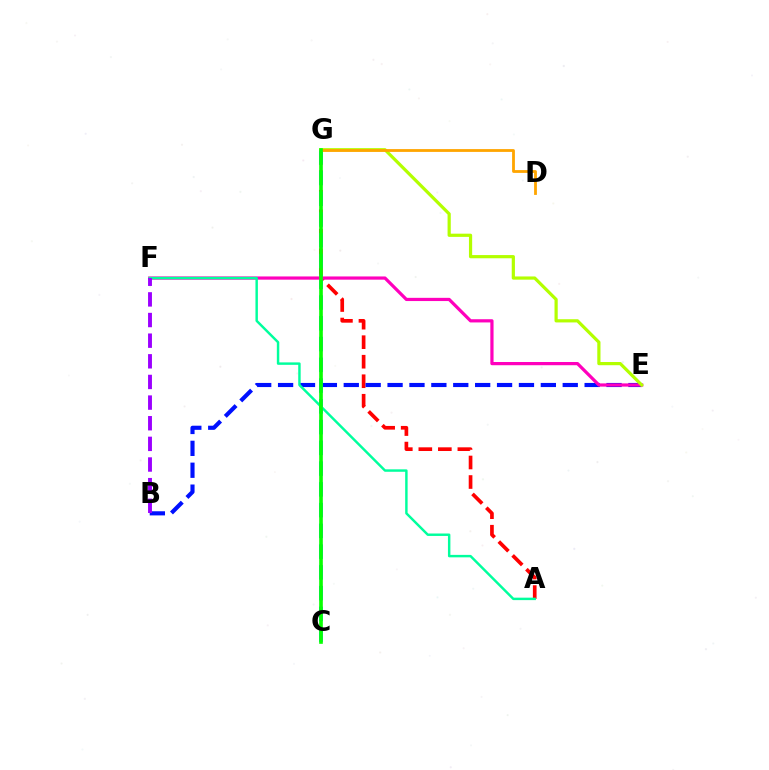{('A', 'G'): [{'color': '#ff0000', 'line_style': 'dashed', 'thickness': 2.65}], ('B', 'E'): [{'color': '#0010ff', 'line_style': 'dashed', 'thickness': 2.97}], ('C', 'G'): [{'color': '#00b5ff', 'line_style': 'dashed', 'thickness': 2.82}, {'color': '#08ff00', 'line_style': 'solid', 'thickness': 2.62}], ('E', 'F'): [{'color': '#ff00bd', 'line_style': 'solid', 'thickness': 2.32}], ('A', 'F'): [{'color': '#00ff9d', 'line_style': 'solid', 'thickness': 1.76}], ('E', 'G'): [{'color': '#b3ff00', 'line_style': 'solid', 'thickness': 2.31}], ('D', 'G'): [{'color': '#ffa500', 'line_style': 'solid', 'thickness': 2.02}], ('B', 'F'): [{'color': '#9b00ff', 'line_style': 'dashed', 'thickness': 2.8}]}